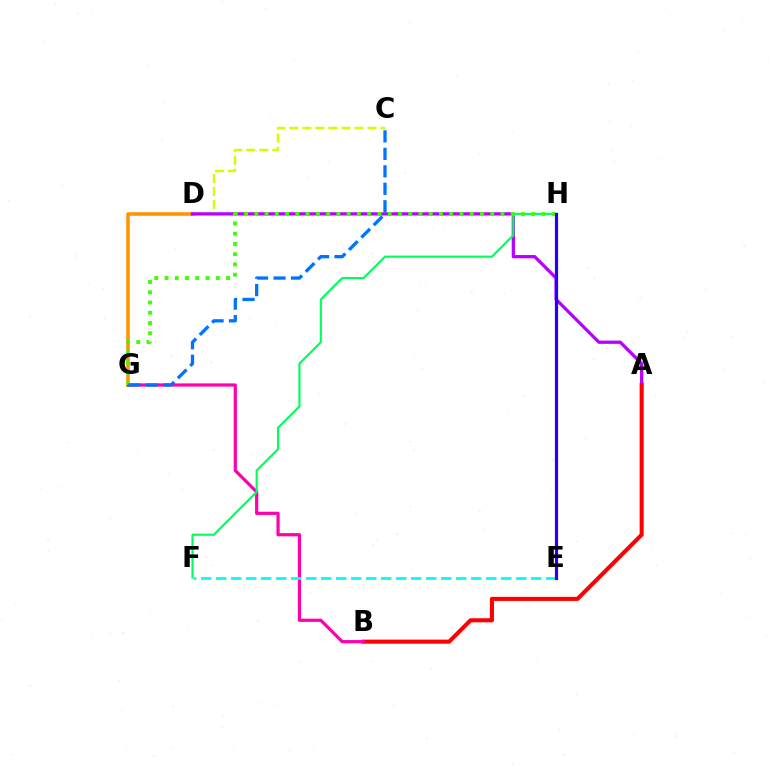{('D', 'G'): [{'color': '#ff9400', 'line_style': 'solid', 'thickness': 2.57}], ('C', 'D'): [{'color': '#d1ff00', 'line_style': 'dashed', 'thickness': 1.77}], ('A', 'D'): [{'color': '#b900ff', 'line_style': 'solid', 'thickness': 2.35}], ('A', 'B'): [{'color': '#ff0000', 'line_style': 'solid', 'thickness': 2.94}], ('B', 'G'): [{'color': '#ff00ac', 'line_style': 'solid', 'thickness': 2.31}], ('F', 'H'): [{'color': '#00ff5c', 'line_style': 'solid', 'thickness': 1.55}], ('G', 'H'): [{'color': '#3dff00', 'line_style': 'dotted', 'thickness': 2.79}], ('E', 'F'): [{'color': '#00fff6', 'line_style': 'dashed', 'thickness': 2.04}], ('E', 'H'): [{'color': '#2500ff', 'line_style': 'solid', 'thickness': 2.31}], ('C', 'G'): [{'color': '#0074ff', 'line_style': 'dashed', 'thickness': 2.37}]}